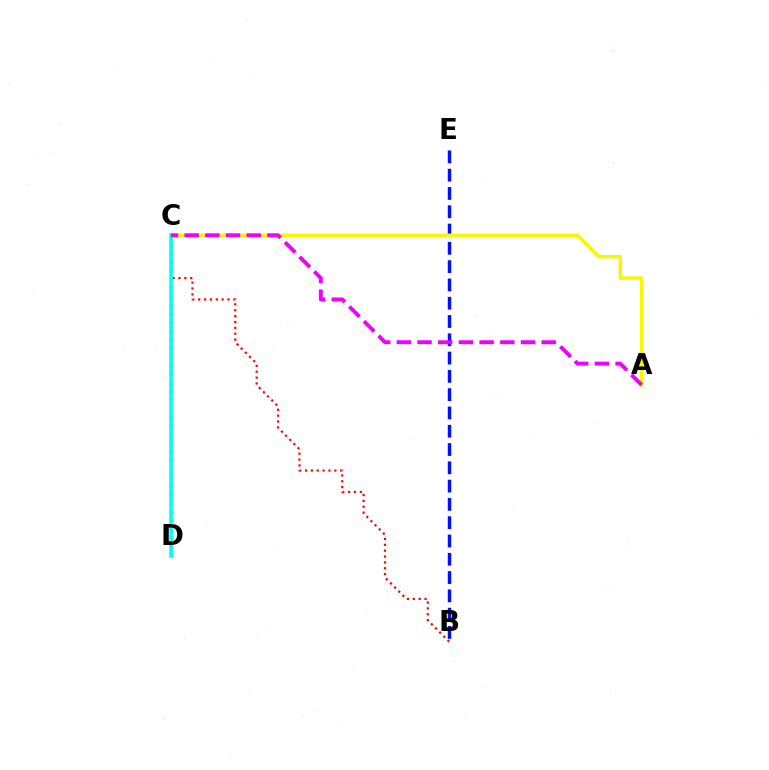{('B', 'C'): [{'color': '#ff0000', 'line_style': 'dotted', 'thickness': 1.59}], ('B', 'E'): [{'color': '#0010ff', 'line_style': 'dashed', 'thickness': 2.48}], ('C', 'D'): [{'color': '#08ff00', 'line_style': 'dotted', 'thickness': 2.33}, {'color': '#00fff6', 'line_style': 'solid', 'thickness': 2.55}], ('A', 'C'): [{'color': '#fcf500', 'line_style': 'solid', 'thickness': 2.48}, {'color': '#ee00ff', 'line_style': 'dashed', 'thickness': 2.81}]}